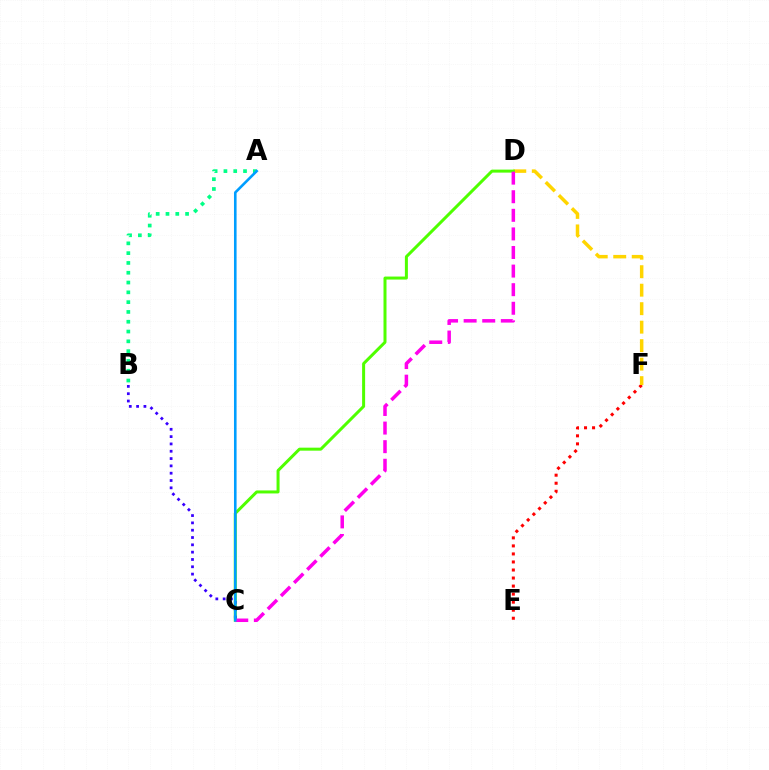{('E', 'F'): [{'color': '#ff0000', 'line_style': 'dotted', 'thickness': 2.18}], ('A', 'B'): [{'color': '#00ff86', 'line_style': 'dotted', 'thickness': 2.66}], ('D', 'F'): [{'color': '#ffd500', 'line_style': 'dashed', 'thickness': 2.51}], ('C', 'D'): [{'color': '#4fff00', 'line_style': 'solid', 'thickness': 2.16}, {'color': '#ff00ed', 'line_style': 'dashed', 'thickness': 2.53}], ('B', 'C'): [{'color': '#3700ff', 'line_style': 'dotted', 'thickness': 1.99}], ('A', 'C'): [{'color': '#009eff', 'line_style': 'solid', 'thickness': 1.87}]}